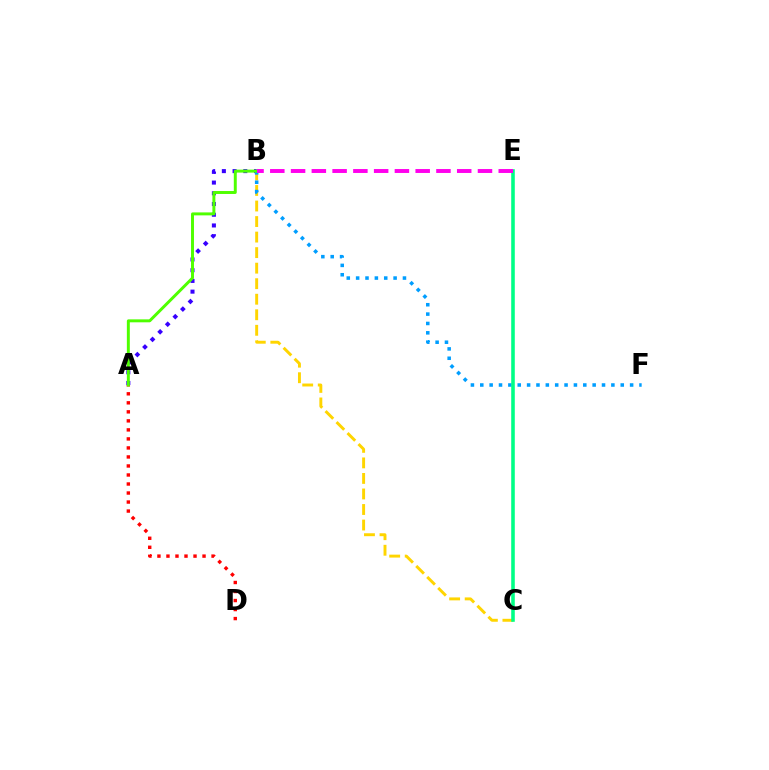{('A', 'B'): [{'color': '#3700ff', 'line_style': 'dotted', 'thickness': 2.91}, {'color': '#4fff00', 'line_style': 'solid', 'thickness': 2.13}], ('B', 'C'): [{'color': '#ffd500', 'line_style': 'dashed', 'thickness': 2.11}], ('A', 'D'): [{'color': '#ff0000', 'line_style': 'dotted', 'thickness': 2.45}], ('B', 'F'): [{'color': '#009eff', 'line_style': 'dotted', 'thickness': 2.54}], ('C', 'E'): [{'color': '#00ff86', 'line_style': 'solid', 'thickness': 2.58}], ('B', 'E'): [{'color': '#ff00ed', 'line_style': 'dashed', 'thickness': 2.82}]}